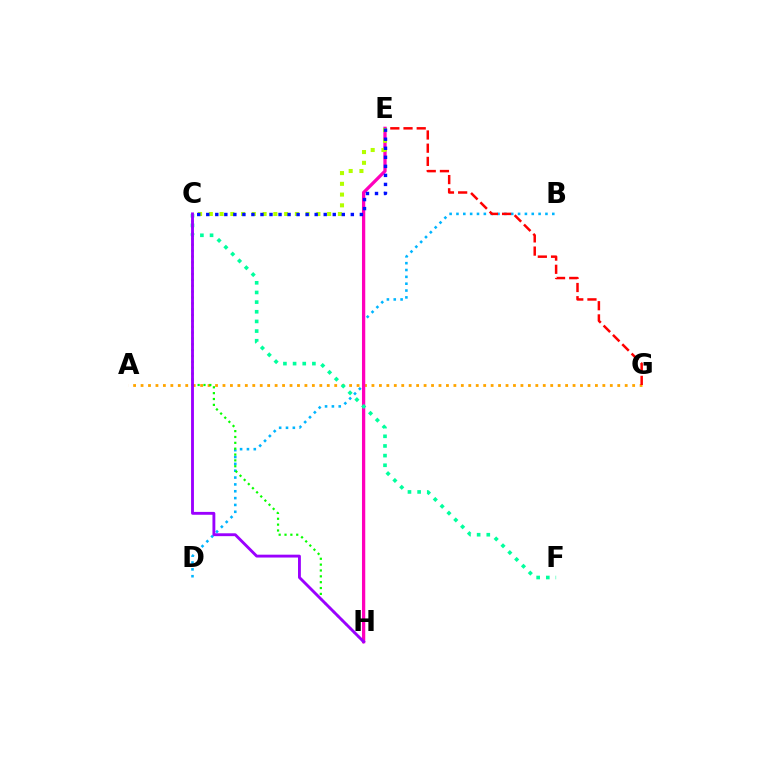{('B', 'D'): [{'color': '#00b5ff', 'line_style': 'dotted', 'thickness': 1.86}], ('A', 'G'): [{'color': '#ffa500', 'line_style': 'dotted', 'thickness': 2.02}], ('C', 'H'): [{'color': '#08ff00', 'line_style': 'dotted', 'thickness': 1.59}, {'color': '#9b00ff', 'line_style': 'solid', 'thickness': 2.06}], ('E', 'G'): [{'color': '#ff0000', 'line_style': 'dashed', 'thickness': 1.79}], ('E', 'H'): [{'color': '#ff00bd', 'line_style': 'solid', 'thickness': 2.36}], ('C', 'F'): [{'color': '#00ff9d', 'line_style': 'dotted', 'thickness': 2.62}], ('C', 'E'): [{'color': '#b3ff00', 'line_style': 'dotted', 'thickness': 2.92}, {'color': '#0010ff', 'line_style': 'dotted', 'thickness': 2.46}]}